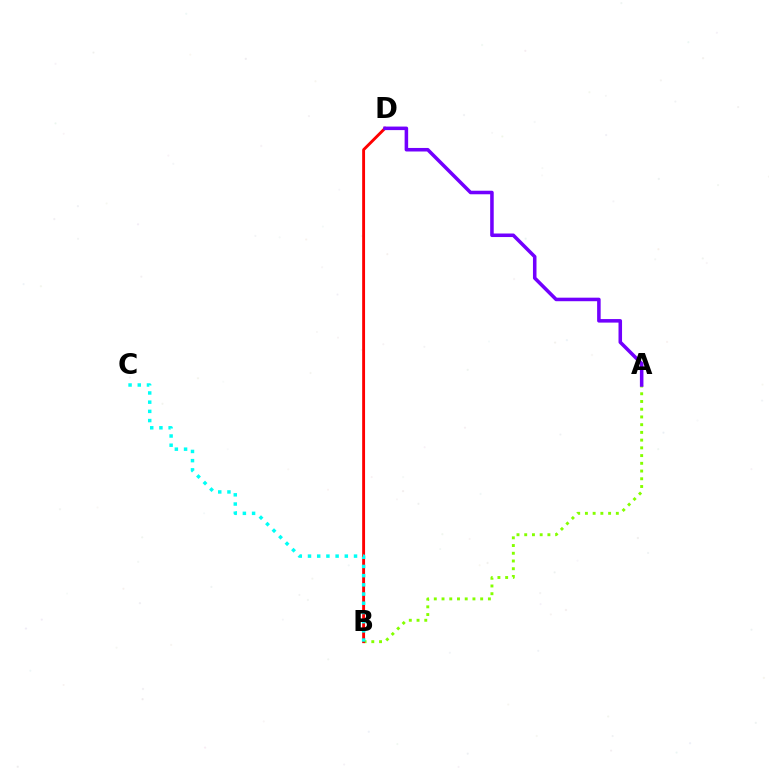{('A', 'B'): [{'color': '#84ff00', 'line_style': 'dotted', 'thickness': 2.1}], ('B', 'D'): [{'color': '#ff0000', 'line_style': 'solid', 'thickness': 2.08}], ('B', 'C'): [{'color': '#00fff6', 'line_style': 'dotted', 'thickness': 2.5}], ('A', 'D'): [{'color': '#7200ff', 'line_style': 'solid', 'thickness': 2.55}]}